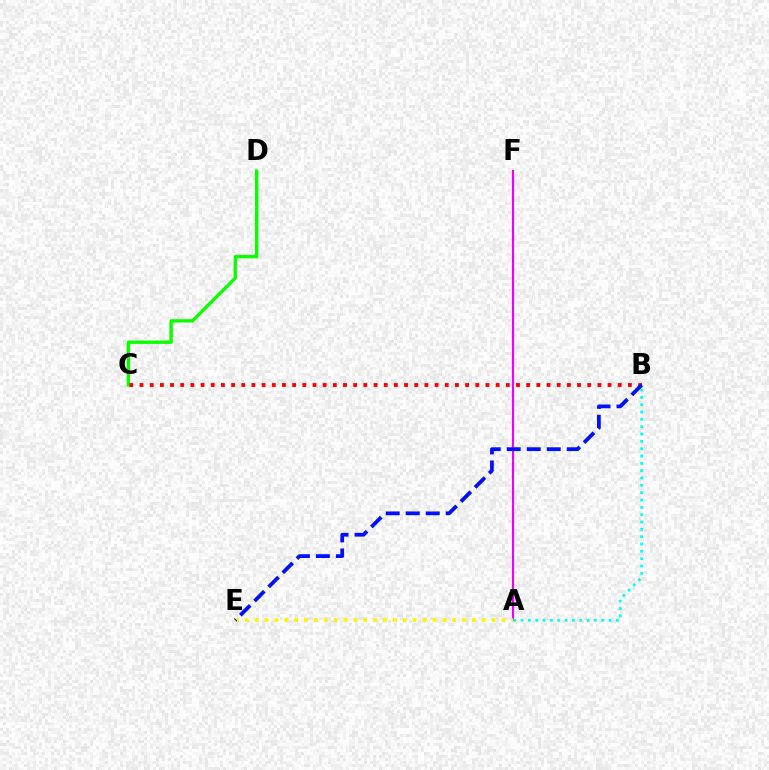{('A', 'F'): [{'color': '#ee00ff', 'line_style': 'solid', 'thickness': 1.51}], ('A', 'E'): [{'color': '#fcf500', 'line_style': 'dotted', 'thickness': 2.68}], ('C', 'D'): [{'color': '#08ff00', 'line_style': 'solid', 'thickness': 2.39}], ('A', 'B'): [{'color': '#00fff6', 'line_style': 'dotted', 'thickness': 1.99}], ('B', 'C'): [{'color': '#ff0000', 'line_style': 'dotted', 'thickness': 2.76}], ('B', 'E'): [{'color': '#0010ff', 'line_style': 'dashed', 'thickness': 2.72}]}